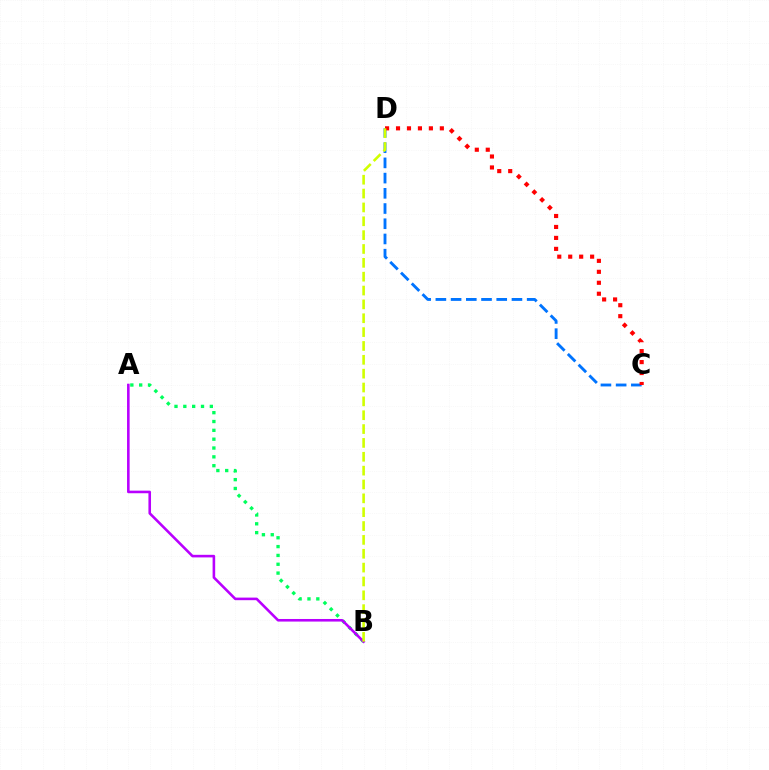{('C', 'D'): [{'color': '#0074ff', 'line_style': 'dashed', 'thickness': 2.07}, {'color': '#ff0000', 'line_style': 'dotted', 'thickness': 2.98}], ('A', 'B'): [{'color': '#00ff5c', 'line_style': 'dotted', 'thickness': 2.4}, {'color': '#b900ff', 'line_style': 'solid', 'thickness': 1.86}], ('B', 'D'): [{'color': '#d1ff00', 'line_style': 'dashed', 'thickness': 1.88}]}